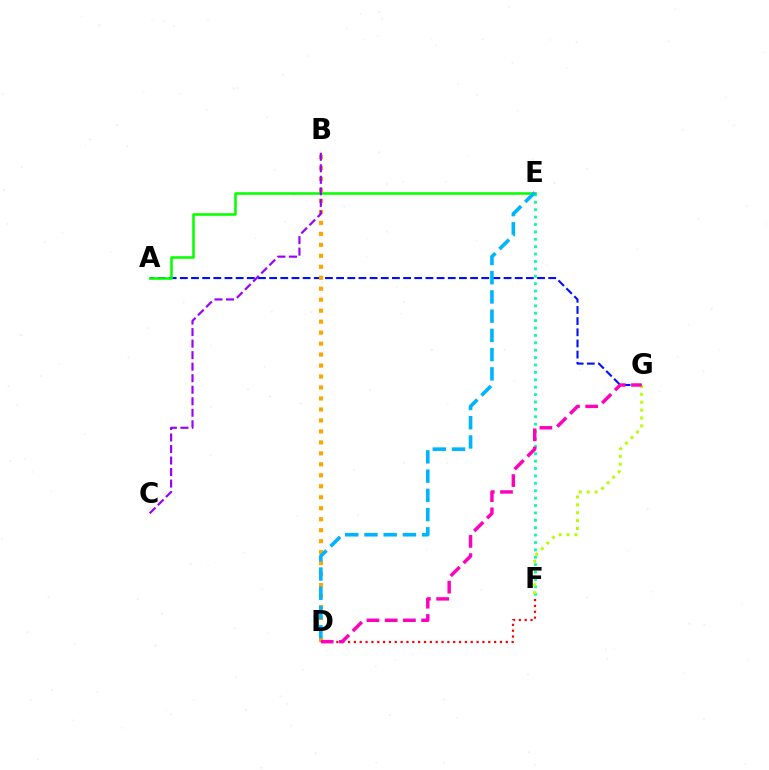{('A', 'G'): [{'color': '#0010ff', 'line_style': 'dashed', 'thickness': 1.52}], ('E', 'F'): [{'color': '#00ff9d', 'line_style': 'dotted', 'thickness': 2.01}], ('B', 'D'): [{'color': '#ffa500', 'line_style': 'dotted', 'thickness': 2.98}], ('D', 'F'): [{'color': '#ff0000', 'line_style': 'dotted', 'thickness': 1.59}], ('F', 'G'): [{'color': '#b3ff00', 'line_style': 'dotted', 'thickness': 2.14}], ('A', 'E'): [{'color': '#08ff00', 'line_style': 'solid', 'thickness': 1.85}], ('B', 'C'): [{'color': '#9b00ff', 'line_style': 'dashed', 'thickness': 1.57}], ('D', 'E'): [{'color': '#00b5ff', 'line_style': 'dashed', 'thickness': 2.61}], ('D', 'G'): [{'color': '#ff00bd', 'line_style': 'dashed', 'thickness': 2.47}]}